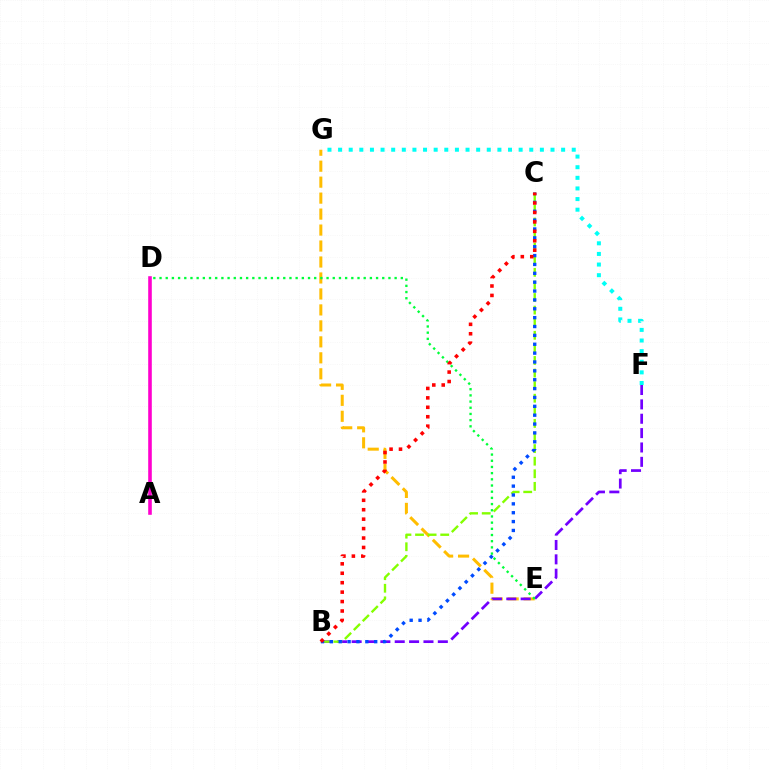{('E', 'G'): [{'color': '#ffbd00', 'line_style': 'dashed', 'thickness': 2.17}], ('B', 'F'): [{'color': '#7200ff', 'line_style': 'dashed', 'thickness': 1.95}], ('A', 'D'): [{'color': '#ff00cf', 'line_style': 'solid', 'thickness': 2.59}], ('B', 'C'): [{'color': '#84ff00', 'line_style': 'dashed', 'thickness': 1.71}, {'color': '#004bff', 'line_style': 'dotted', 'thickness': 2.41}, {'color': '#ff0000', 'line_style': 'dotted', 'thickness': 2.56}], ('D', 'E'): [{'color': '#00ff39', 'line_style': 'dotted', 'thickness': 1.68}], ('F', 'G'): [{'color': '#00fff6', 'line_style': 'dotted', 'thickness': 2.89}]}